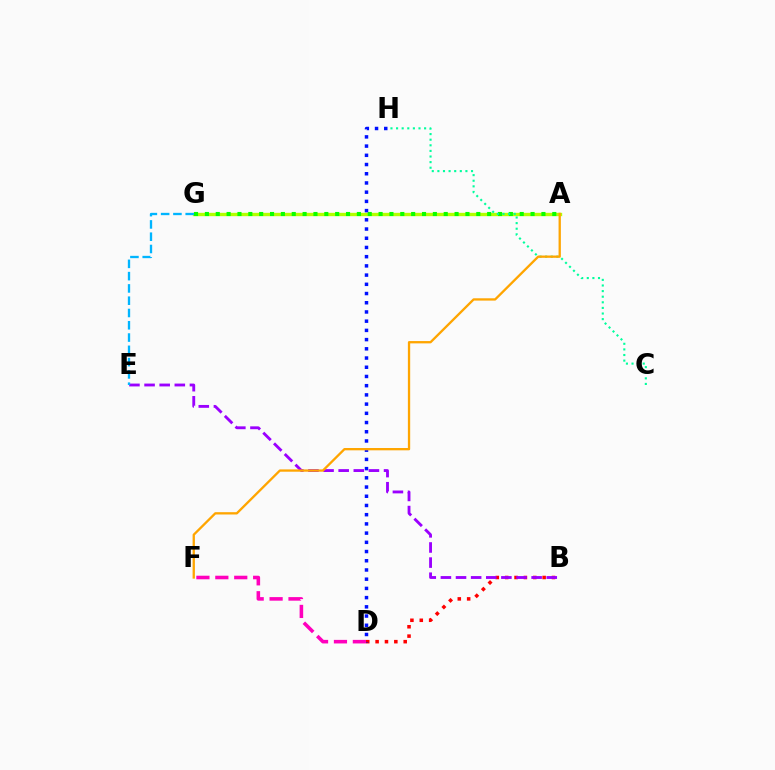{('A', 'G'): [{'color': '#b3ff00', 'line_style': 'solid', 'thickness': 2.41}, {'color': '#08ff00', 'line_style': 'dotted', 'thickness': 2.95}], ('B', 'D'): [{'color': '#ff0000', 'line_style': 'dotted', 'thickness': 2.54}], ('B', 'E'): [{'color': '#9b00ff', 'line_style': 'dashed', 'thickness': 2.05}], ('C', 'H'): [{'color': '#00ff9d', 'line_style': 'dotted', 'thickness': 1.52}], ('D', 'H'): [{'color': '#0010ff', 'line_style': 'dotted', 'thickness': 2.5}], ('D', 'F'): [{'color': '#ff00bd', 'line_style': 'dashed', 'thickness': 2.57}], ('E', 'G'): [{'color': '#00b5ff', 'line_style': 'dashed', 'thickness': 1.67}], ('A', 'F'): [{'color': '#ffa500', 'line_style': 'solid', 'thickness': 1.66}]}